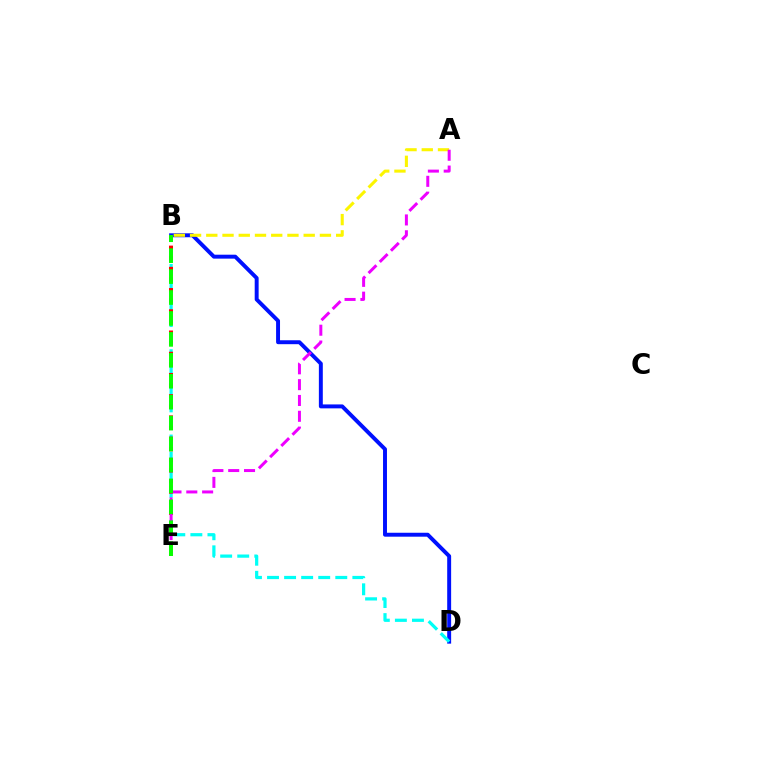{('B', 'D'): [{'color': '#0010ff', 'line_style': 'solid', 'thickness': 2.83}, {'color': '#00fff6', 'line_style': 'dashed', 'thickness': 2.32}], ('A', 'B'): [{'color': '#fcf500', 'line_style': 'dashed', 'thickness': 2.21}], ('B', 'E'): [{'color': '#ff0000', 'line_style': 'dotted', 'thickness': 2.88}, {'color': '#08ff00', 'line_style': 'dashed', 'thickness': 2.84}], ('A', 'E'): [{'color': '#ee00ff', 'line_style': 'dashed', 'thickness': 2.15}]}